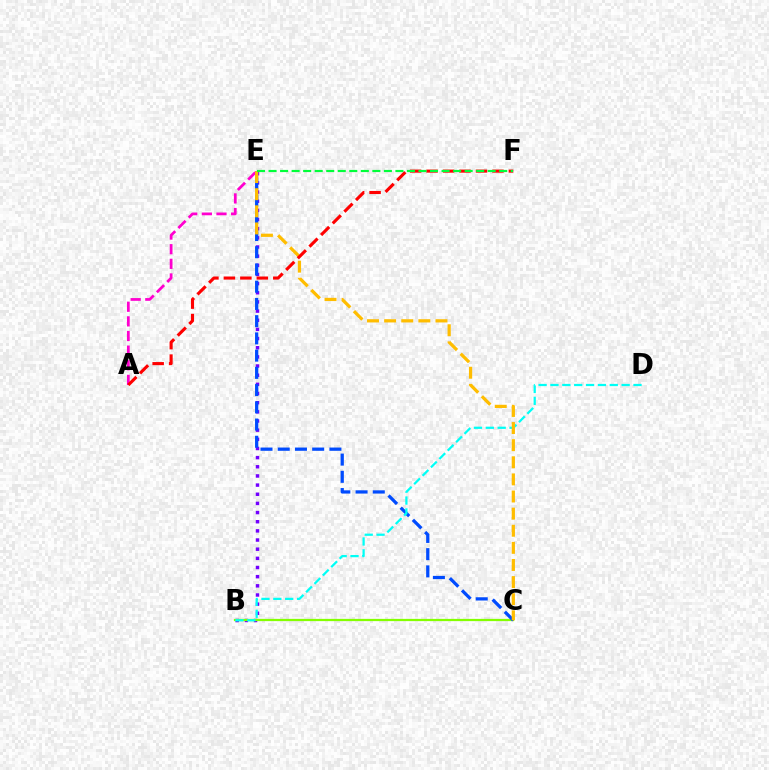{('B', 'E'): [{'color': '#7200ff', 'line_style': 'dotted', 'thickness': 2.49}], ('B', 'C'): [{'color': '#84ff00', 'line_style': 'solid', 'thickness': 1.62}], ('C', 'E'): [{'color': '#004bff', 'line_style': 'dashed', 'thickness': 2.34}, {'color': '#ffbd00', 'line_style': 'dashed', 'thickness': 2.33}], ('B', 'D'): [{'color': '#00fff6', 'line_style': 'dashed', 'thickness': 1.61}], ('A', 'E'): [{'color': '#ff00cf', 'line_style': 'dashed', 'thickness': 1.99}], ('A', 'F'): [{'color': '#ff0000', 'line_style': 'dashed', 'thickness': 2.24}], ('E', 'F'): [{'color': '#00ff39', 'line_style': 'dashed', 'thickness': 1.57}]}